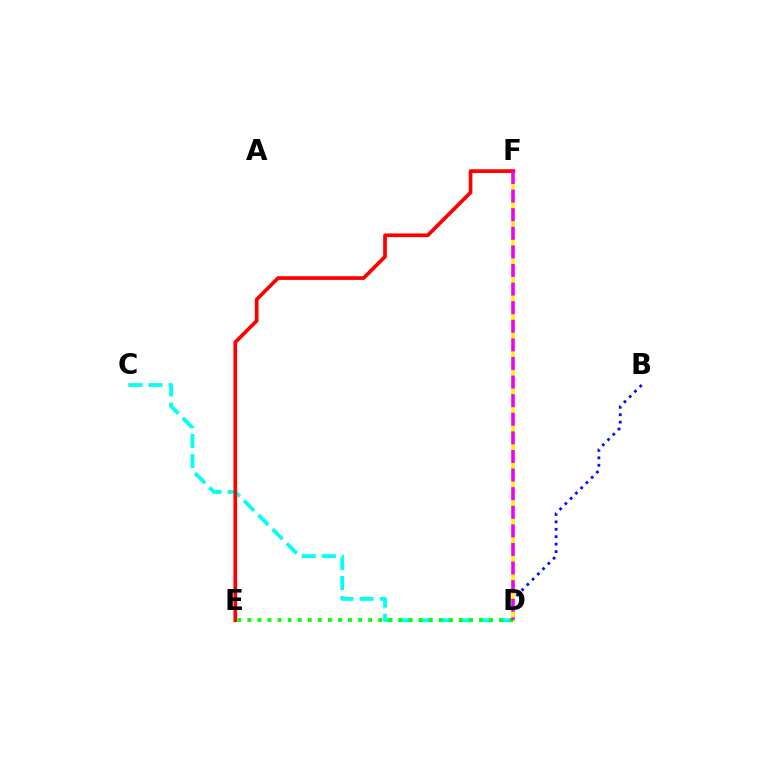{('B', 'D'): [{'color': '#0010ff', 'line_style': 'dotted', 'thickness': 2.02}], ('D', 'F'): [{'color': '#fcf500', 'line_style': 'solid', 'thickness': 2.54}, {'color': '#ee00ff', 'line_style': 'dashed', 'thickness': 2.53}], ('C', 'D'): [{'color': '#00fff6', 'line_style': 'dashed', 'thickness': 2.73}], ('E', 'F'): [{'color': '#ff0000', 'line_style': 'solid', 'thickness': 2.66}], ('D', 'E'): [{'color': '#08ff00', 'line_style': 'dotted', 'thickness': 2.74}]}